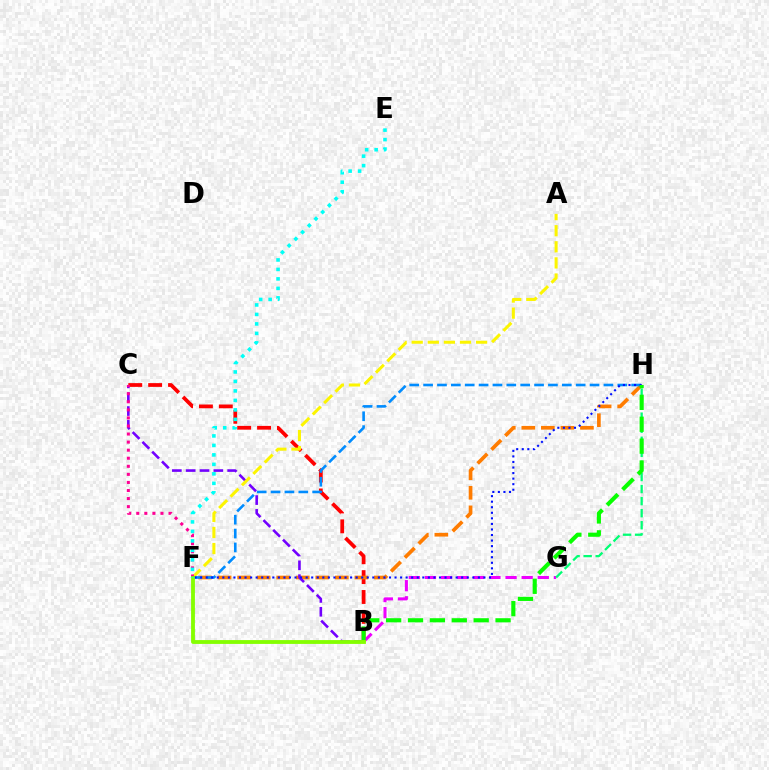{('B', 'C'): [{'color': '#ff0000', 'line_style': 'dashed', 'thickness': 2.7}, {'color': '#7200ff', 'line_style': 'dashed', 'thickness': 1.88}], ('B', 'G'): [{'color': '#ee00ff', 'line_style': 'dashed', 'thickness': 2.19}], ('F', 'H'): [{'color': '#ff7c00', 'line_style': 'dashed', 'thickness': 2.65}, {'color': '#008cff', 'line_style': 'dashed', 'thickness': 1.88}, {'color': '#0010ff', 'line_style': 'dotted', 'thickness': 1.51}], ('A', 'F'): [{'color': '#fcf500', 'line_style': 'dashed', 'thickness': 2.19}], ('G', 'H'): [{'color': '#00ff74', 'line_style': 'dashed', 'thickness': 1.64}], ('B', 'H'): [{'color': '#08ff00', 'line_style': 'dashed', 'thickness': 2.97}], ('C', 'F'): [{'color': '#ff0094', 'line_style': 'dotted', 'thickness': 2.19}], ('B', 'F'): [{'color': '#84ff00', 'line_style': 'solid', 'thickness': 2.76}], ('E', 'F'): [{'color': '#00fff6', 'line_style': 'dotted', 'thickness': 2.58}]}